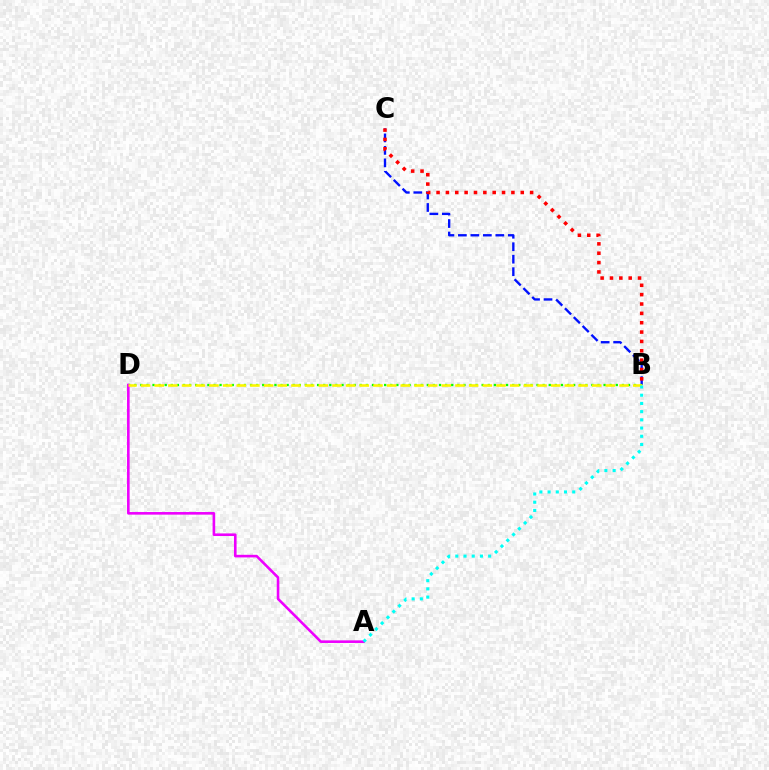{('B', 'C'): [{'color': '#0010ff', 'line_style': 'dashed', 'thickness': 1.7}, {'color': '#ff0000', 'line_style': 'dotted', 'thickness': 2.54}], ('B', 'D'): [{'color': '#08ff00', 'line_style': 'dotted', 'thickness': 1.66}, {'color': '#fcf500', 'line_style': 'dashed', 'thickness': 1.86}], ('A', 'D'): [{'color': '#ee00ff', 'line_style': 'solid', 'thickness': 1.88}], ('A', 'B'): [{'color': '#00fff6', 'line_style': 'dotted', 'thickness': 2.23}]}